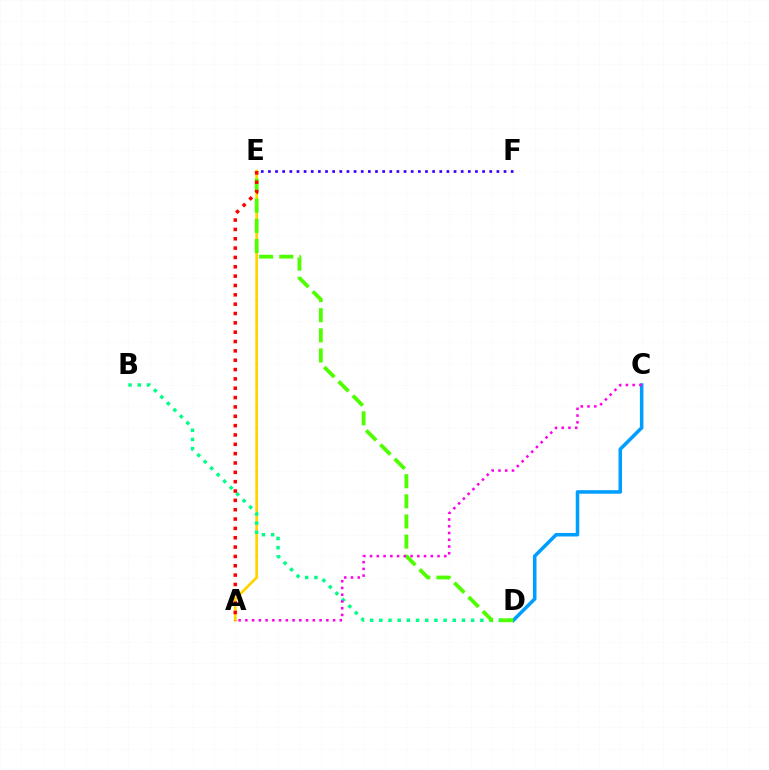{('A', 'E'): [{'color': '#ffd500', 'line_style': 'solid', 'thickness': 1.98}, {'color': '#ff0000', 'line_style': 'dotted', 'thickness': 2.54}], ('C', 'D'): [{'color': '#009eff', 'line_style': 'solid', 'thickness': 2.54}], ('E', 'F'): [{'color': '#3700ff', 'line_style': 'dotted', 'thickness': 1.94}], ('B', 'D'): [{'color': '#00ff86', 'line_style': 'dotted', 'thickness': 2.5}], ('D', 'E'): [{'color': '#4fff00', 'line_style': 'dashed', 'thickness': 2.74}], ('A', 'C'): [{'color': '#ff00ed', 'line_style': 'dotted', 'thickness': 1.83}]}